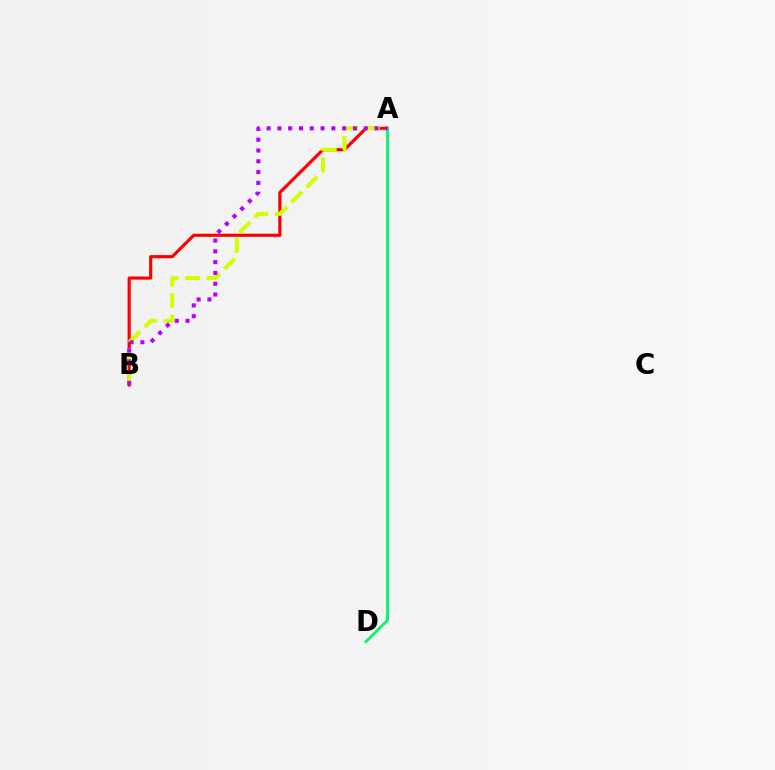{('A', 'B'): [{'color': '#ff0000', 'line_style': 'solid', 'thickness': 2.27}, {'color': '#d1ff00', 'line_style': 'dashed', 'thickness': 2.92}, {'color': '#b900ff', 'line_style': 'dotted', 'thickness': 2.93}], ('A', 'D'): [{'color': '#0074ff', 'line_style': 'solid', 'thickness': 1.54}, {'color': '#00ff5c', 'line_style': 'solid', 'thickness': 1.91}]}